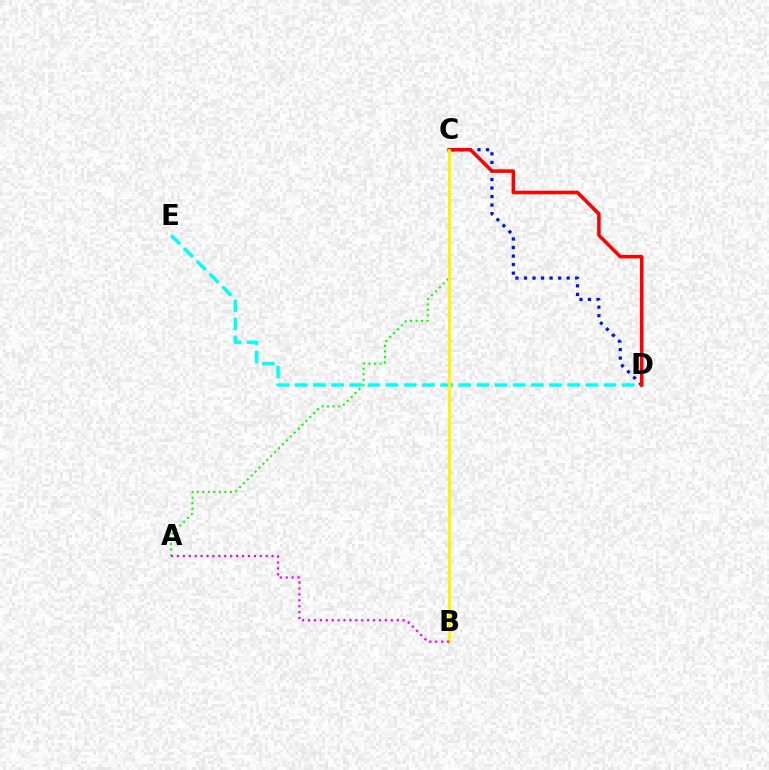{('D', 'E'): [{'color': '#00fff6', 'line_style': 'dashed', 'thickness': 2.47}], ('C', 'D'): [{'color': '#0010ff', 'line_style': 'dotted', 'thickness': 2.32}, {'color': '#ff0000', 'line_style': 'solid', 'thickness': 2.54}], ('A', 'C'): [{'color': '#08ff00', 'line_style': 'dotted', 'thickness': 1.5}], ('B', 'C'): [{'color': '#fcf500', 'line_style': 'solid', 'thickness': 2.08}], ('A', 'B'): [{'color': '#ee00ff', 'line_style': 'dotted', 'thickness': 1.61}]}